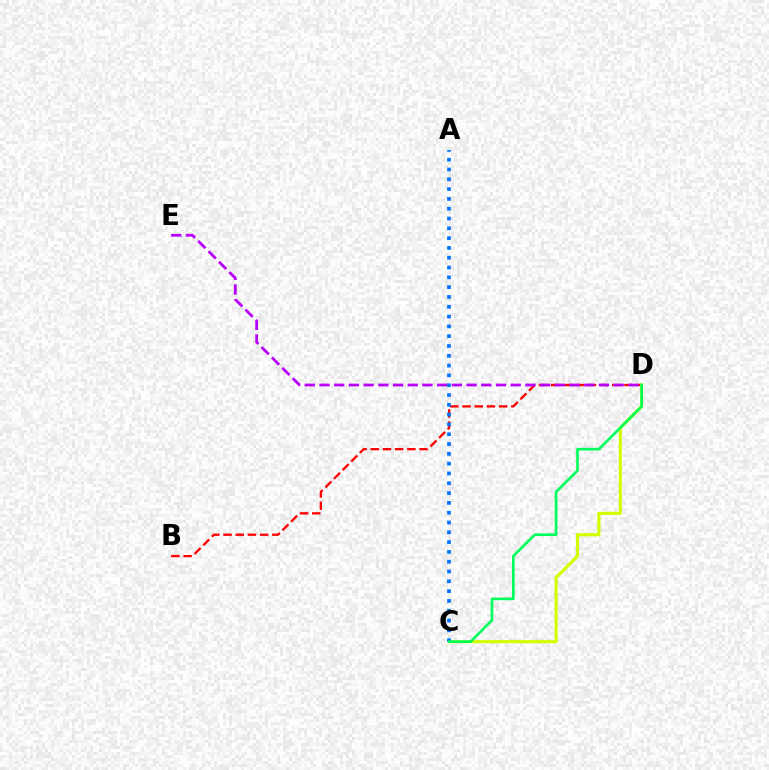{('B', 'D'): [{'color': '#ff0000', 'line_style': 'dashed', 'thickness': 1.66}], ('C', 'D'): [{'color': '#d1ff00', 'line_style': 'solid', 'thickness': 2.26}, {'color': '#00ff5c', 'line_style': 'solid', 'thickness': 1.91}], ('D', 'E'): [{'color': '#b900ff', 'line_style': 'dashed', 'thickness': 2.0}], ('A', 'C'): [{'color': '#0074ff', 'line_style': 'dotted', 'thickness': 2.66}]}